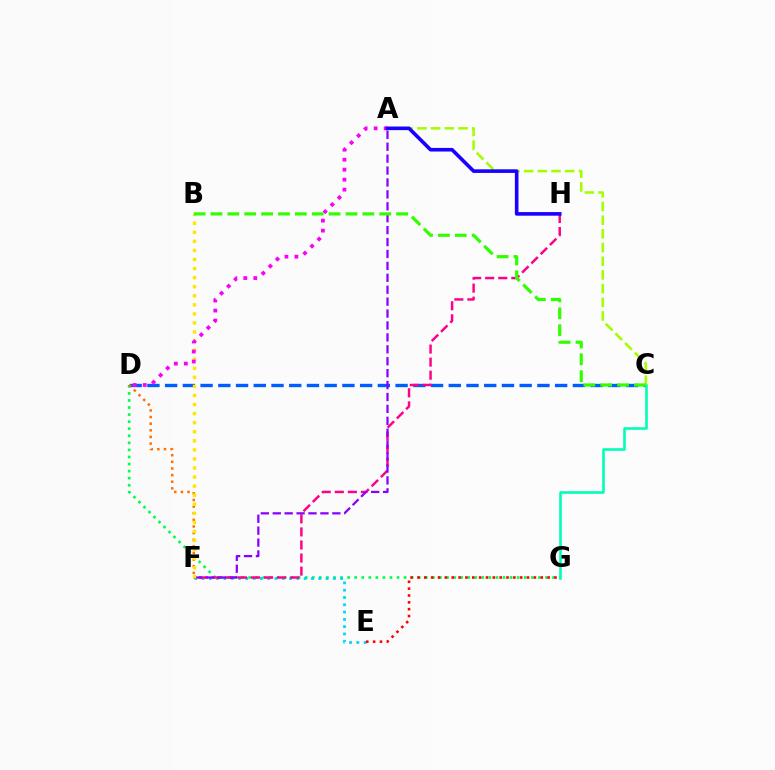{('D', 'G'): [{'color': '#00ff45', 'line_style': 'dotted', 'thickness': 1.92}], ('C', 'D'): [{'color': '#005dff', 'line_style': 'dashed', 'thickness': 2.41}], ('E', 'F'): [{'color': '#00d3ff', 'line_style': 'dotted', 'thickness': 1.98}], ('F', 'H'): [{'color': '#ff0088', 'line_style': 'dashed', 'thickness': 1.77}], ('A', 'F'): [{'color': '#8a00ff', 'line_style': 'dashed', 'thickness': 1.62}], ('D', 'F'): [{'color': '#ff7000', 'line_style': 'dotted', 'thickness': 1.8}], ('C', 'G'): [{'color': '#00ffbb', 'line_style': 'solid', 'thickness': 1.88}], ('B', 'F'): [{'color': '#ffe600', 'line_style': 'dotted', 'thickness': 2.46}], ('A', 'D'): [{'color': '#fa00f9', 'line_style': 'dotted', 'thickness': 2.71}], ('A', 'C'): [{'color': '#a2ff00', 'line_style': 'dashed', 'thickness': 1.86}], ('E', 'G'): [{'color': '#ff0000', 'line_style': 'dotted', 'thickness': 1.86}], ('B', 'C'): [{'color': '#31ff00', 'line_style': 'dashed', 'thickness': 2.29}], ('A', 'H'): [{'color': '#1900ff', 'line_style': 'solid', 'thickness': 2.6}]}